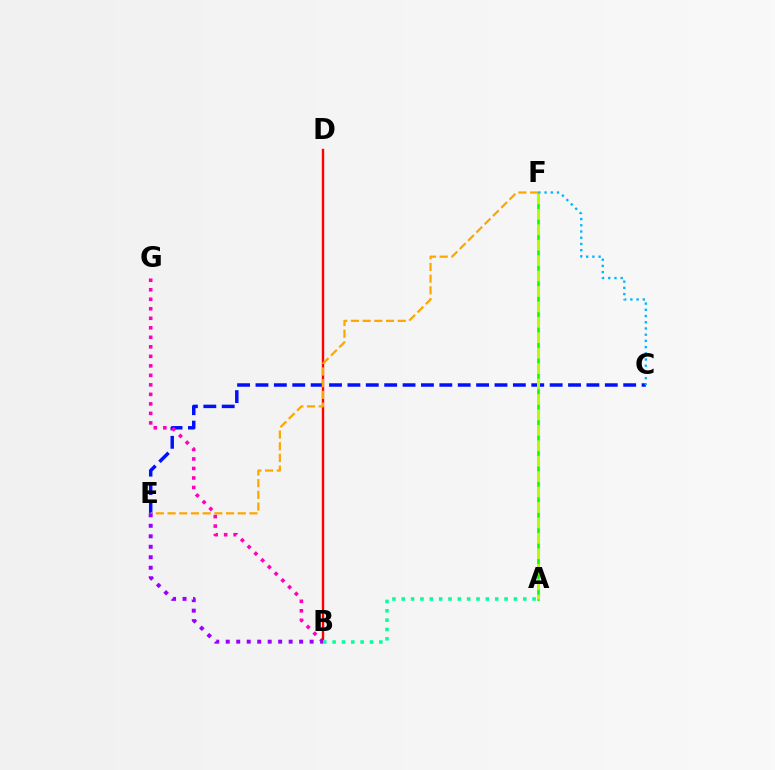{('C', 'E'): [{'color': '#0010ff', 'line_style': 'dashed', 'thickness': 2.5}], ('B', 'G'): [{'color': '#ff00bd', 'line_style': 'dotted', 'thickness': 2.58}], ('B', 'D'): [{'color': '#ff0000', 'line_style': 'solid', 'thickness': 1.71}], ('A', 'F'): [{'color': '#08ff00', 'line_style': 'solid', 'thickness': 1.91}, {'color': '#b3ff00', 'line_style': 'dashed', 'thickness': 2.1}], ('C', 'F'): [{'color': '#00b5ff', 'line_style': 'dotted', 'thickness': 1.69}], ('E', 'F'): [{'color': '#ffa500', 'line_style': 'dashed', 'thickness': 1.59}], ('B', 'E'): [{'color': '#9b00ff', 'line_style': 'dotted', 'thickness': 2.85}], ('A', 'B'): [{'color': '#00ff9d', 'line_style': 'dotted', 'thickness': 2.54}]}